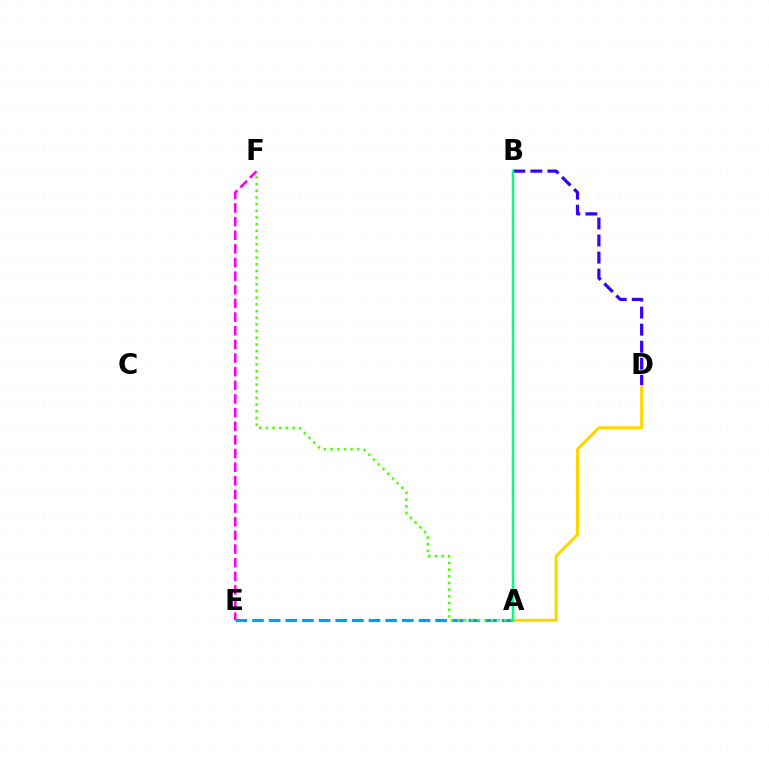{('E', 'F'): [{'color': '#ff00ed', 'line_style': 'dashed', 'thickness': 1.85}], ('A', 'D'): [{'color': '#ffd500', 'line_style': 'solid', 'thickness': 2.18}], ('A', 'B'): [{'color': '#ff0000', 'line_style': 'dashed', 'thickness': 1.53}, {'color': '#00ff86', 'line_style': 'solid', 'thickness': 1.72}], ('B', 'D'): [{'color': '#3700ff', 'line_style': 'dashed', 'thickness': 2.32}], ('A', 'E'): [{'color': '#009eff', 'line_style': 'dashed', 'thickness': 2.26}], ('A', 'F'): [{'color': '#4fff00', 'line_style': 'dotted', 'thickness': 1.82}]}